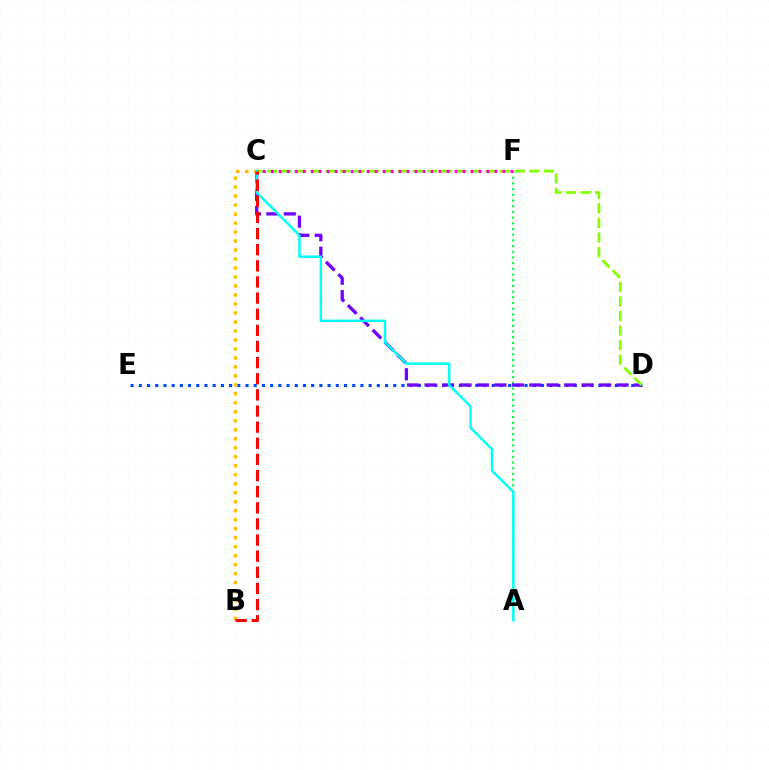{('D', 'E'): [{'color': '#004bff', 'line_style': 'dotted', 'thickness': 2.23}], ('A', 'F'): [{'color': '#00ff39', 'line_style': 'dotted', 'thickness': 1.55}], ('B', 'C'): [{'color': '#ffbd00', 'line_style': 'dotted', 'thickness': 2.44}, {'color': '#ff0000', 'line_style': 'dashed', 'thickness': 2.19}], ('C', 'D'): [{'color': '#7200ff', 'line_style': 'dashed', 'thickness': 2.37}, {'color': '#84ff00', 'line_style': 'dashed', 'thickness': 1.98}], ('A', 'C'): [{'color': '#00fff6', 'line_style': 'solid', 'thickness': 1.76}], ('C', 'F'): [{'color': '#ff00cf', 'line_style': 'dotted', 'thickness': 2.17}]}